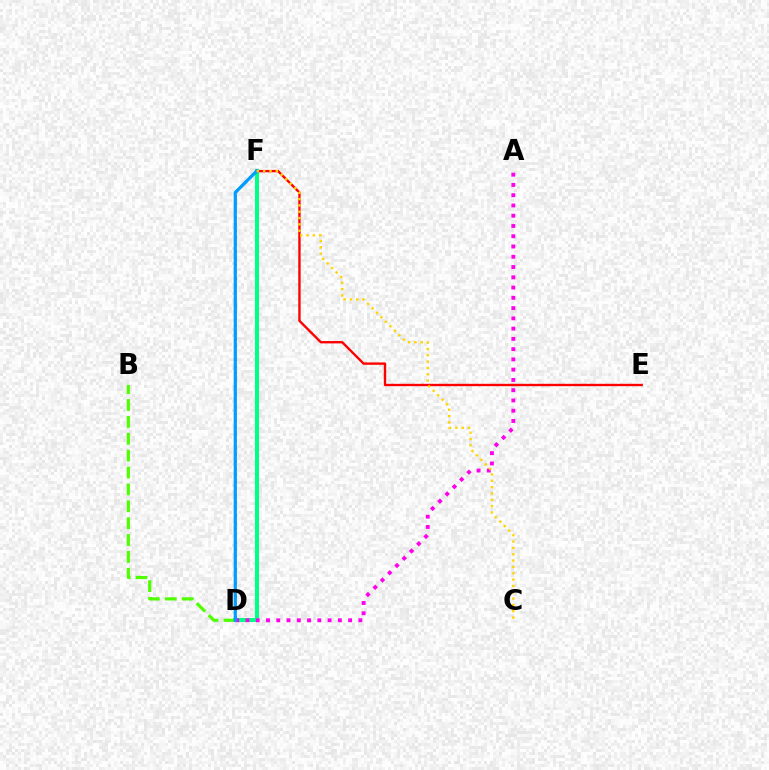{('D', 'F'): [{'color': '#00ff86', 'line_style': 'solid', 'thickness': 2.91}, {'color': '#3700ff', 'line_style': 'dotted', 'thickness': 1.84}, {'color': '#009eff', 'line_style': 'solid', 'thickness': 2.31}], ('E', 'F'): [{'color': '#ff0000', 'line_style': 'solid', 'thickness': 1.7}], ('A', 'D'): [{'color': '#ff00ed', 'line_style': 'dotted', 'thickness': 2.79}], ('B', 'D'): [{'color': '#4fff00', 'line_style': 'dashed', 'thickness': 2.29}], ('C', 'F'): [{'color': '#ffd500', 'line_style': 'dotted', 'thickness': 1.72}]}